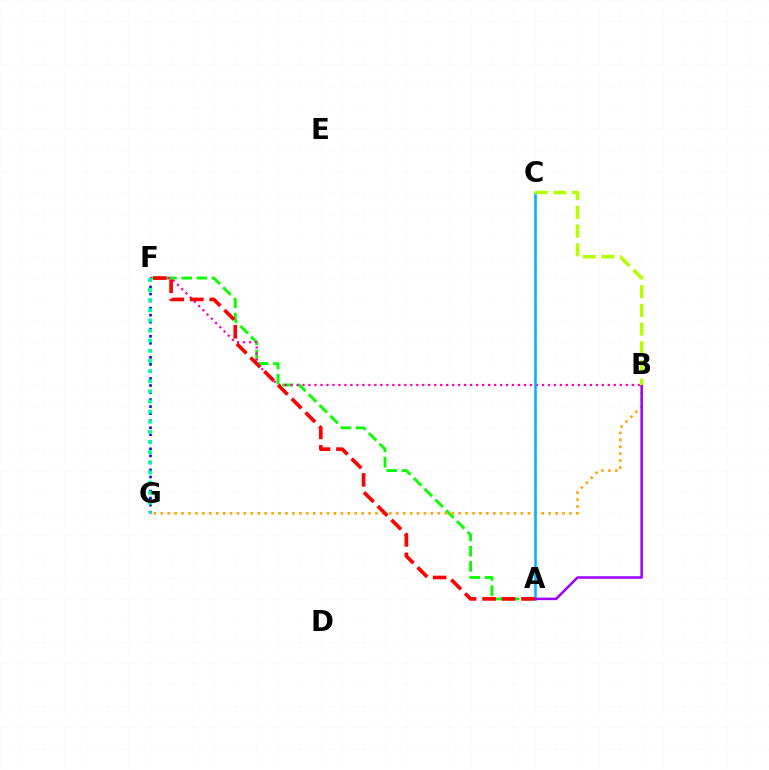{('A', 'F'): [{'color': '#08ff00', 'line_style': 'dashed', 'thickness': 2.07}, {'color': '#ff0000', 'line_style': 'dashed', 'thickness': 2.64}], ('B', 'G'): [{'color': '#ffa500', 'line_style': 'dotted', 'thickness': 1.88}], ('F', 'G'): [{'color': '#0010ff', 'line_style': 'dotted', 'thickness': 1.91}, {'color': '#00ff9d', 'line_style': 'dotted', 'thickness': 2.75}], ('B', 'F'): [{'color': '#ff00bd', 'line_style': 'dotted', 'thickness': 1.63}], ('A', 'C'): [{'color': '#00b5ff', 'line_style': 'solid', 'thickness': 1.85}], ('A', 'B'): [{'color': '#9b00ff', 'line_style': 'solid', 'thickness': 1.81}], ('B', 'C'): [{'color': '#b3ff00', 'line_style': 'dashed', 'thickness': 2.54}]}